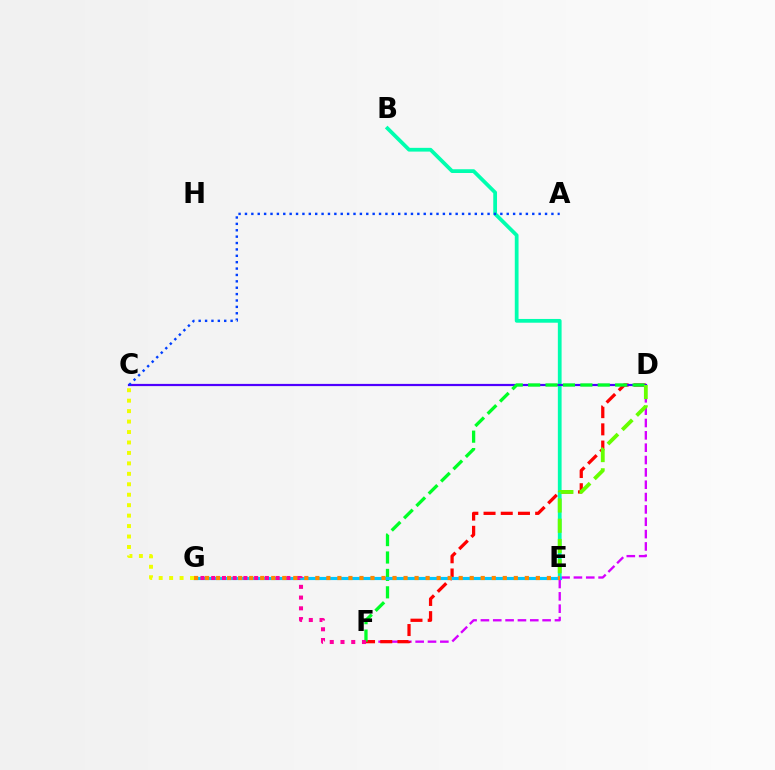{('D', 'F'): [{'color': '#d600ff', 'line_style': 'dashed', 'thickness': 1.68}, {'color': '#ff0000', 'line_style': 'dashed', 'thickness': 2.34}, {'color': '#00ff27', 'line_style': 'dashed', 'thickness': 2.36}], ('B', 'E'): [{'color': '#00ffaf', 'line_style': 'solid', 'thickness': 2.7}], ('C', 'D'): [{'color': '#4f00ff', 'line_style': 'solid', 'thickness': 1.59}], ('D', 'E'): [{'color': '#66ff00', 'line_style': 'dashed', 'thickness': 2.75}], ('E', 'G'): [{'color': '#00c7ff', 'line_style': 'solid', 'thickness': 2.27}, {'color': '#ff8800', 'line_style': 'dotted', 'thickness': 3.0}], ('C', 'G'): [{'color': '#eeff00', 'line_style': 'dotted', 'thickness': 2.84}], ('F', 'G'): [{'color': '#ff00a0', 'line_style': 'dotted', 'thickness': 2.92}], ('A', 'C'): [{'color': '#003fff', 'line_style': 'dotted', 'thickness': 1.73}]}